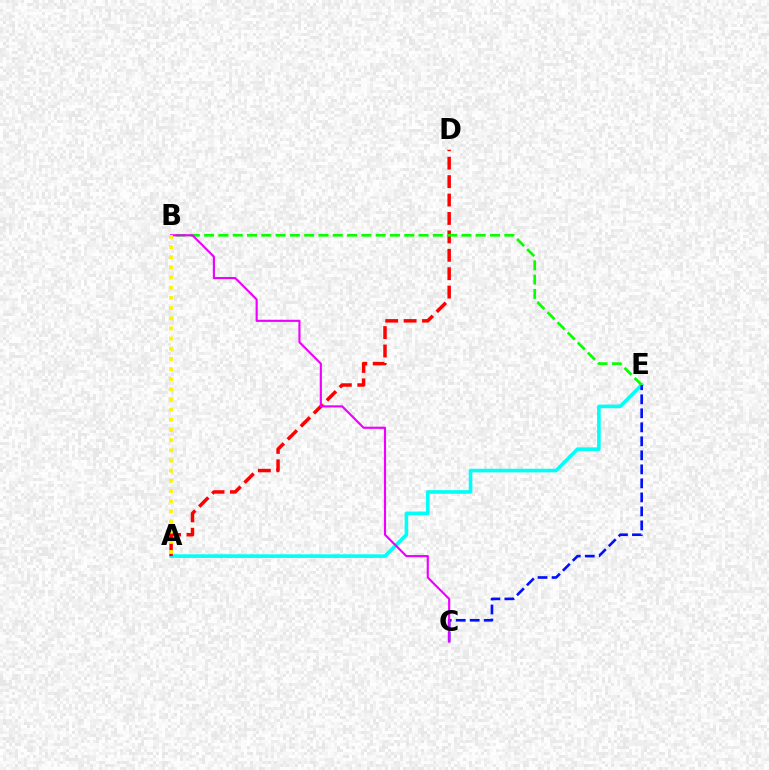{('A', 'E'): [{'color': '#00fff6', 'line_style': 'solid', 'thickness': 2.6}], ('A', 'D'): [{'color': '#ff0000', 'line_style': 'dashed', 'thickness': 2.5}], ('C', 'E'): [{'color': '#0010ff', 'line_style': 'dashed', 'thickness': 1.9}], ('B', 'E'): [{'color': '#08ff00', 'line_style': 'dashed', 'thickness': 1.94}], ('B', 'C'): [{'color': '#ee00ff', 'line_style': 'solid', 'thickness': 1.54}], ('A', 'B'): [{'color': '#fcf500', 'line_style': 'dotted', 'thickness': 2.76}]}